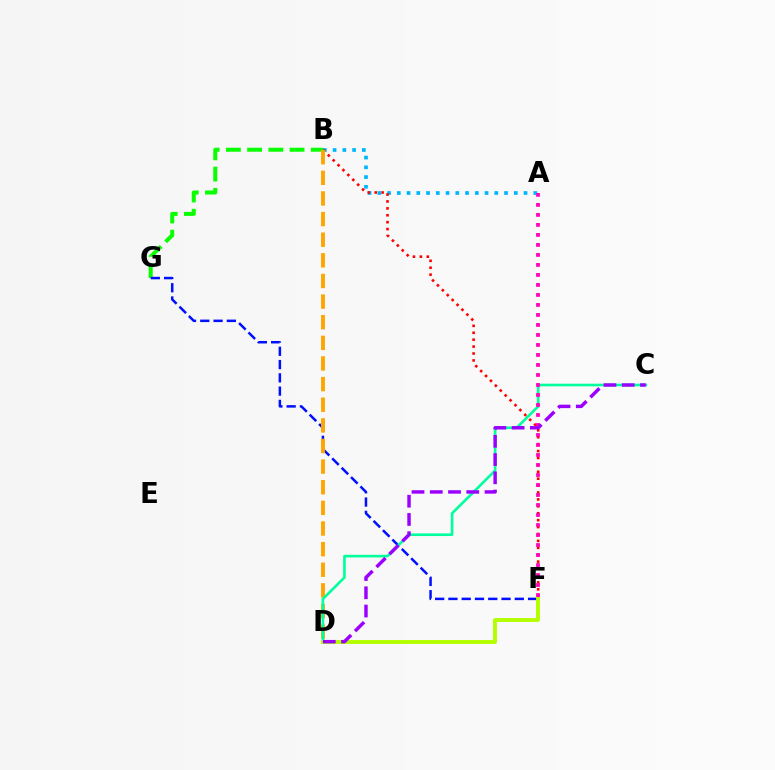{('B', 'G'): [{'color': '#08ff00', 'line_style': 'dashed', 'thickness': 2.88}], ('A', 'B'): [{'color': '#00b5ff', 'line_style': 'dotted', 'thickness': 2.65}], ('F', 'G'): [{'color': '#0010ff', 'line_style': 'dashed', 'thickness': 1.8}], ('B', 'F'): [{'color': '#ff0000', 'line_style': 'dotted', 'thickness': 1.88}], ('B', 'D'): [{'color': '#ffa500', 'line_style': 'dashed', 'thickness': 2.8}], ('C', 'D'): [{'color': '#00ff9d', 'line_style': 'solid', 'thickness': 1.89}, {'color': '#9b00ff', 'line_style': 'dashed', 'thickness': 2.48}], ('D', 'F'): [{'color': '#b3ff00', 'line_style': 'solid', 'thickness': 2.81}], ('A', 'F'): [{'color': '#ff00bd', 'line_style': 'dotted', 'thickness': 2.72}]}